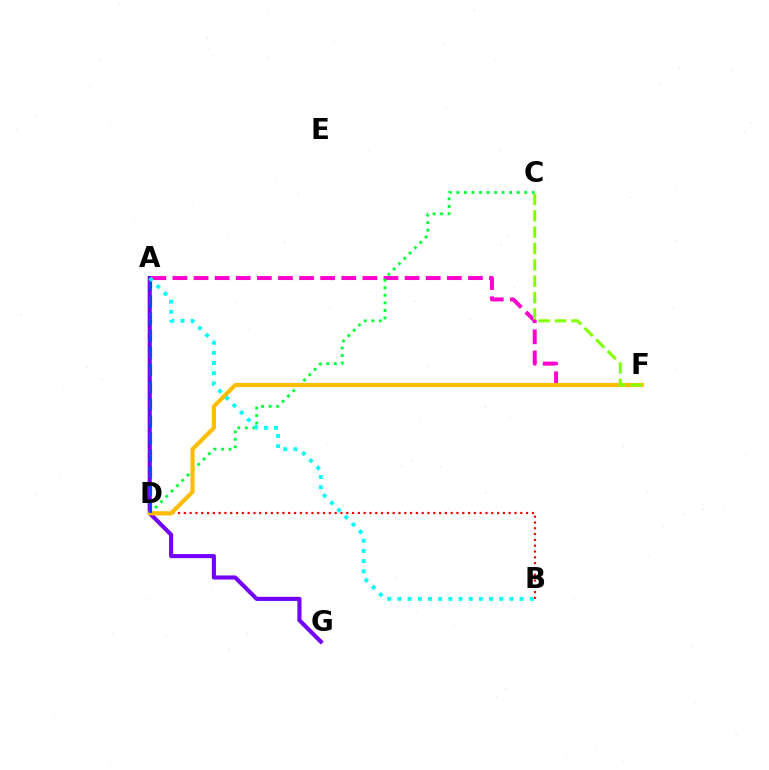{('A', 'G'): [{'color': '#7200ff', 'line_style': 'solid', 'thickness': 2.95}], ('A', 'F'): [{'color': '#ff00cf', 'line_style': 'dashed', 'thickness': 2.87}], ('C', 'D'): [{'color': '#00ff39', 'line_style': 'dotted', 'thickness': 2.05}], ('B', 'D'): [{'color': '#ff0000', 'line_style': 'dotted', 'thickness': 1.58}], ('D', 'F'): [{'color': '#ffbd00', 'line_style': 'solid', 'thickness': 2.99}], ('A', 'D'): [{'color': '#004bff', 'line_style': 'dashed', 'thickness': 2.32}], ('A', 'B'): [{'color': '#00fff6', 'line_style': 'dotted', 'thickness': 2.77}], ('C', 'F'): [{'color': '#84ff00', 'line_style': 'dashed', 'thickness': 2.22}]}